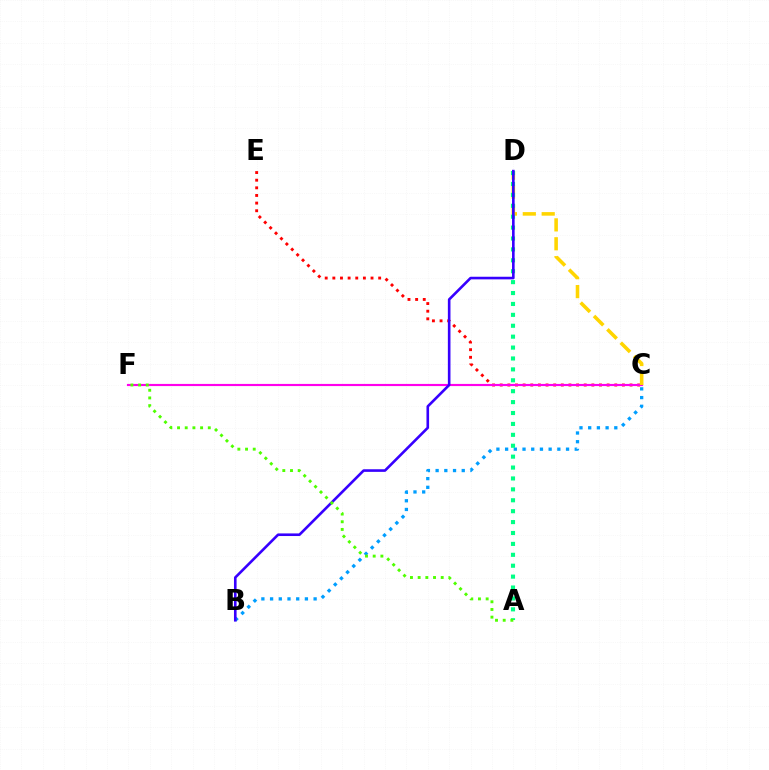{('C', 'E'): [{'color': '#ff0000', 'line_style': 'dotted', 'thickness': 2.07}], ('B', 'C'): [{'color': '#009eff', 'line_style': 'dotted', 'thickness': 2.37}], ('C', 'F'): [{'color': '#ff00ed', 'line_style': 'solid', 'thickness': 1.55}], ('C', 'D'): [{'color': '#ffd500', 'line_style': 'dashed', 'thickness': 2.57}], ('A', 'D'): [{'color': '#00ff86', 'line_style': 'dotted', 'thickness': 2.96}], ('B', 'D'): [{'color': '#3700ff', 'line_style': 'solid', 'thickness': 1.88}], ('A', 'F'): [{'color': '#4fff00', 'line_style': 'dotted', 'thickness': 2.09}]}